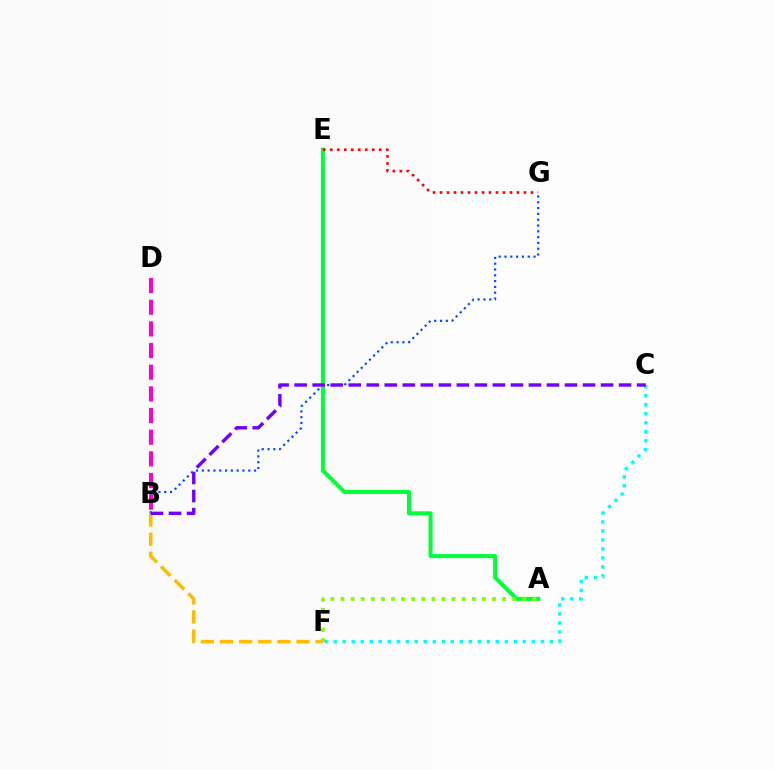{('B', 'G'): [{'color': '#004bff', 'line_style': 'dotted', 'thickness': 1.58}], ('A', 'E'): [{'color': '#00ff39', 'line_style': 'solid', 'thickness': 2.91}], ('A', 'F'): [{'color': '#84ff00', 'line_style': 'dotted', 'thickness': 2.74}], ('C', 'F'): [{'color': '#00fff6', 'line_style': 'dotted', 'thickness': 2.45}], ('B', 'D'): [{'color': '#ff00cf', 'line_style': 'dashed', 'thickness': 2.94}], ('E', 'G'): [{'color': '#ff0000', 'line_style': 'dotted', 'thickness': 1.9}], ('B', 'F'): [{'color': '#ffbd00', 'line_style': 'dashed', 'thickness': 2.6}], ('B', 'C'): [{'color': '#7200ff', 'line_style': 'dashed', 'thickness': 2.45}]}